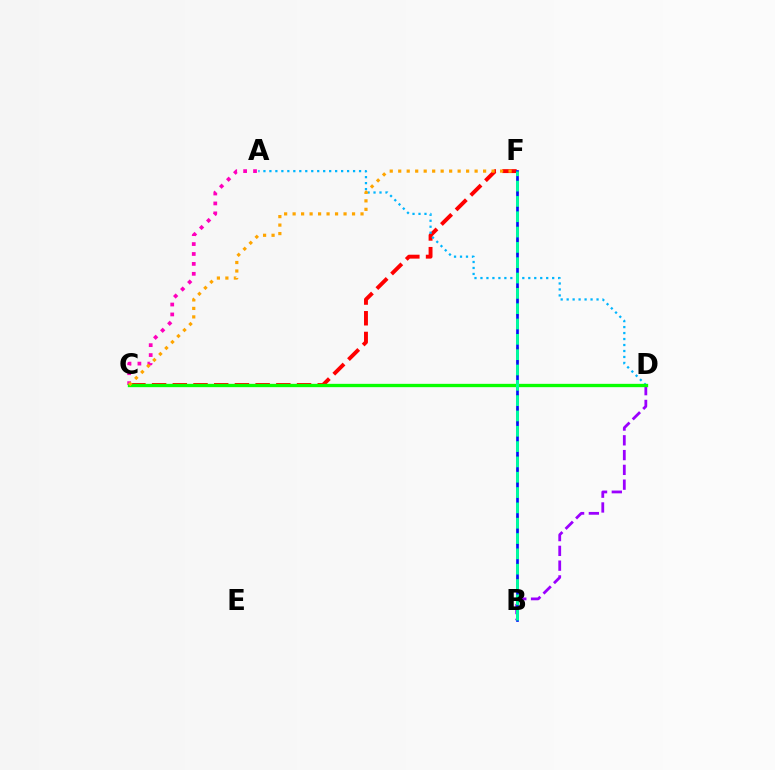{('B', 'D'): [{'color': '#9b00ff', 'line_style': 'dashed', 'thickness': 2.01}], ('C', 'F'): [{'color': '#ff0000', 'line_style': 'dashed', 'thickness': 2.81}, {'color': '#ffa500', 'line_style': 'dotted', 'thickness': 2.31}], ('A', 'D'): [{'color': '#00b5ff', 'line_style': 'dotted', 'thickness': 1.62}], ('A', 'C'): [{'color': '#ff00bd', 'line_style': 'dotted', 'thickness': 2.69}], ('B', 'F'): [{'color': '#b3ff00', 'line_style': 'dotted', 'thickness': 1.83}, {'color': '#0010ff', 'line_style': 'solid', 'thickness': 1.93}, {'color': '#00ff9d', 'line_style': 'dashed', 'thickness': 2.08}], ('C', 'D'): [{'color': '#08ff00', 'line_style': 'solid', 'thickness': 2.4}]}